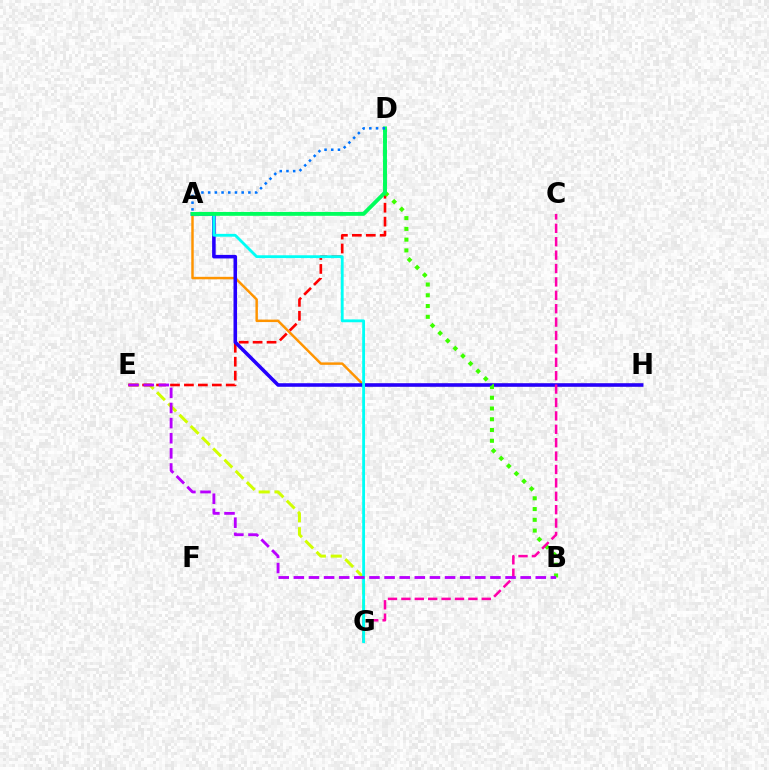{('A', 'H'): [{'color': '#ff9400', 'line_style': 'solid', 'thickness': 1.77}, {'color': '#2500ff', 'line_style': 'solid', 'thickness': 2.56}], ('E', 'G'): [{'color': '#d1ff00', 'line_style': 'dashed', 'thickness': 2.16}], ('D', 'E'): [{'color': '#ff0000', 'line_style': 'dashed', 'thickness': 1.89}], ('B', 'D'): [{'color': '#3dff00', 'line_style': 'dotted', 'thickness': 2.92}], ('C', 'G'): [{'color': '#ff00ac', 'line_style': 'dashed', 'thickness': 1.82}], ('A', 'G'): [{'color': '#00fff6', 'line_style': 'solid', 'thickness': 2.04}], ('B', 'E'): [{'color': '#b900ff', 'line_style': 'dashed', 'thickness': 2.05}], ('A', 'D'): [{'color': '#00ff5c', 'line_style': 'solid', 'thickness': 2.79}, {'color': '#0074ff', 'line_style': 'dotted', 'thickness': 1.82}]}